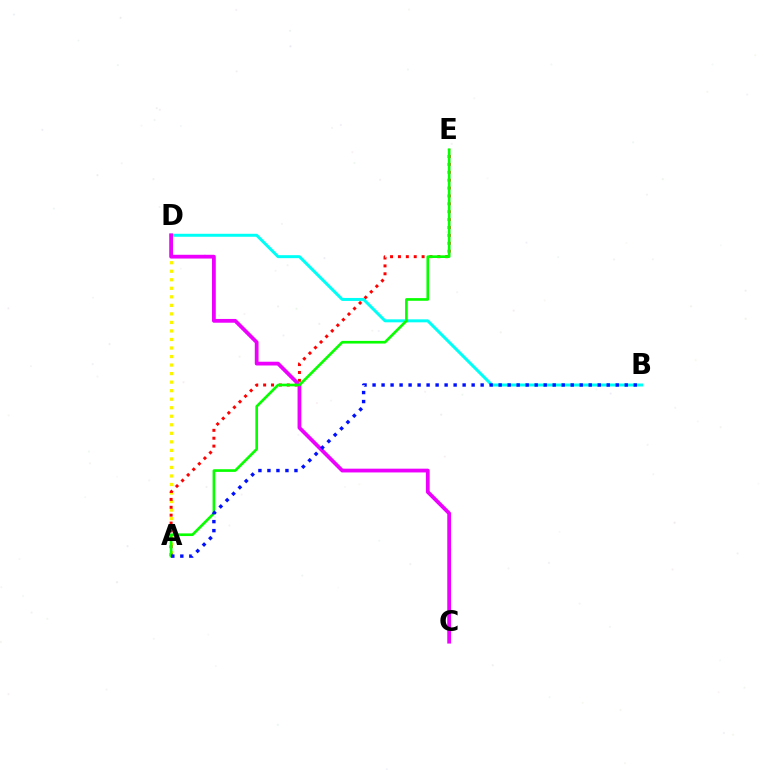{('B', 'D'): [{'color': '#00fff6', 'line_style': 'solid', 'thickness': 2.15}], ('A', 'D'): [{'color': '#fcf500', 'line_style': 'dotted', 'thickness': 2.32}], ('A', 'E'): [{'color': '#ff0000', 'line_style': 'dotted', 'thickness': 2.14}, {'color': '#08ff00', 'line_style': 'solid', 'thickness': 1.91}], ('C', 'D'): [{'color': '#ee00ff', 'line_style': 'solid', 'thickness': 2.71}], ('A', 'B'): [{'color': '#0010ff', 'line_style': 'dotted', 'thickness': 2.45}]}